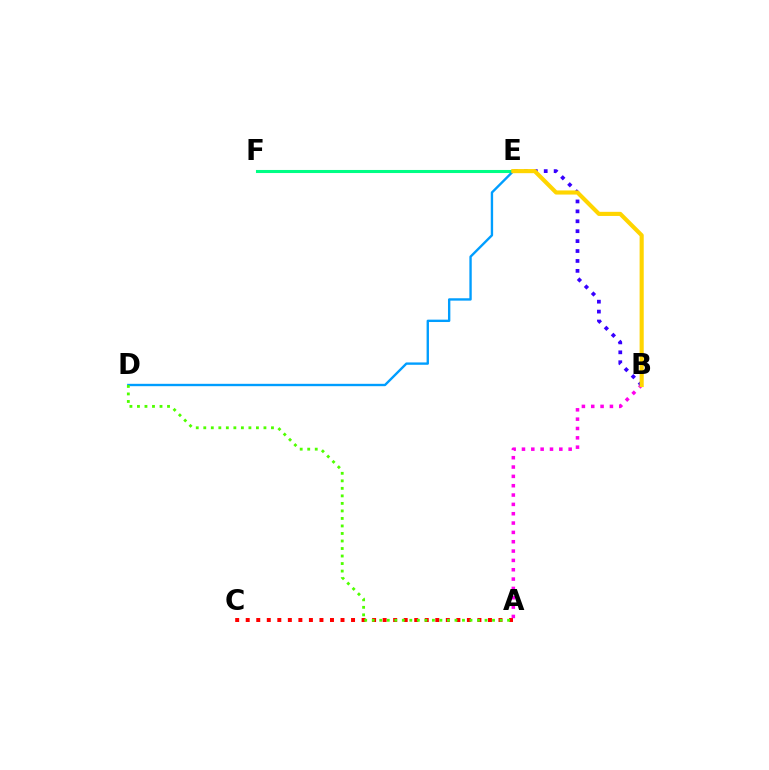{('E', 'F'): [{'color': '#00ff86', 'line_style': 'solid', 'thickness': 2.21}], ('A', 'C'): [{'color': '#ff0000', 'line_style': 'dotted', 'thickness': 2.86}], ('D', 'E'): [{'color': '#009eff', 'line_style': 'solid', 'thickness': 1.7}], ('A', 'B'): [{'color': '#ff00ed', 'line_style': 'dotted', 'thickness': 2.54}], ('B', 'E'): [{'color': '#3700ff', 'line_style': 'dotted', 'thickness': 2.69}, {'color': '#ffd500', 'line_style': 'solid', 'thickness': 2.97}], ('A', 'D'): [{'color': '#4fff00', 'line_style': 'dotted', 'thickness': 2.04}]}